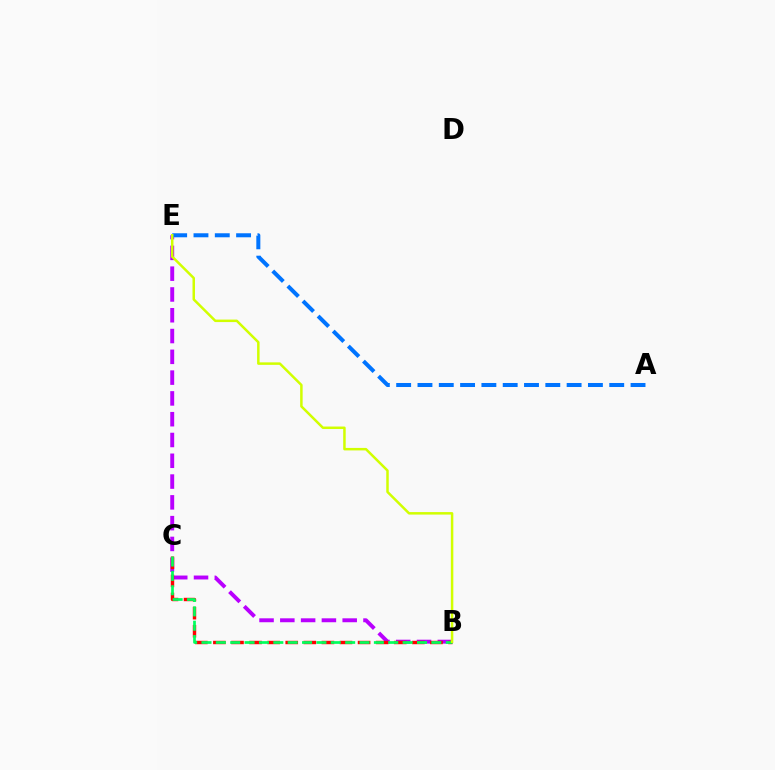{('B', 'E'): [{'color': '#b900ff', 'line_style': 'dashed', 'thickness': 2.82}, {'color': '#d1ff00', 'line_style': 'solid', 'thickness': 1.79}], ('A', 'E'): [{'color': '#0074ff', 'line_style': 'dashed', 'thickness': 2.89}], ('B', 'C'): [{'color': '#ff0000', 'line_style': 'dashed', 'thickness': 2.46}, {'color': '#00ff5c', 'line_style': 'dashed', 'thickness': 1.95}]}